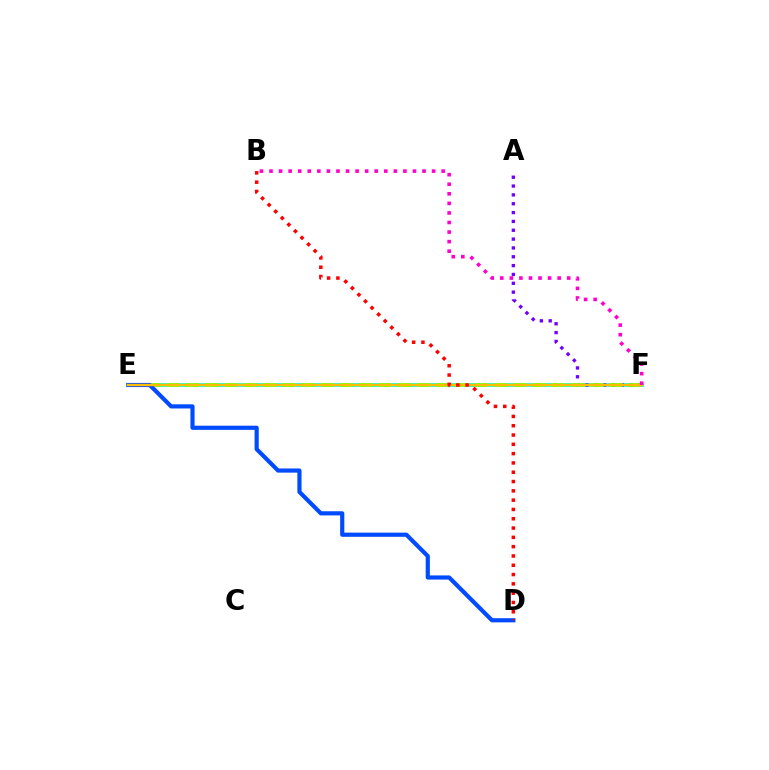{('E', 'F'): [{'color': '#00ff39', 'line_style': 'dashed', 'thickness': 1.71}, {'color': '#00fff6', 'line_style': 'solid', 'thickness': 2.69}, {'color': '#84ff00', 'line_style': 'dashed', 'thickness': 2.62}, {'color': '#ffbd00', 'line_style': 'solid', 'thickness': 1.78}], ('A', 'F'): [{'color': '#7200ff', 'line_style': 'dotted', 'thickness': 2.4}], ('D', 'E'): [{'color': '#004bff', 'line_style': 'solid', 'thickness': 3.0}], ('B', 'F'): [{'color': '#ff00cf', 'line_style': 'dotted', 'thickness': 2.6}], ('B', 'D'): [{'color': '#ff0000', 'line_style': 'dotted', 'thickness': 2.53}]}